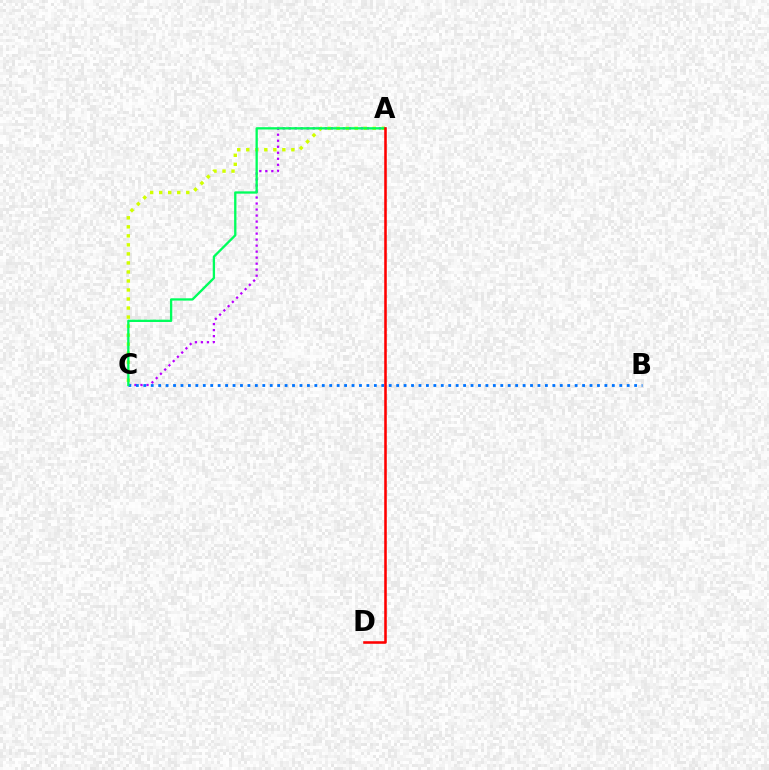{('A', 'C'): [{'color': '#b900ff', 'line_style': 'dotted', 'thickness': 1.63}, {'color': '#d1ff00', 'line_style': 'dotted', 'thickness': 2.45}, {'color': '#00ff5c', 'line_style': 'solid', 'thickness': 1.67}], ('B', 'C'): [{'color': '#0074ff', 'line_style': 'dotted', 'thickness': 2.02}], ('A', 'D'): [{'color': '#ff0000', 'line_style': 'solid', 'thickness': 1.85}]}